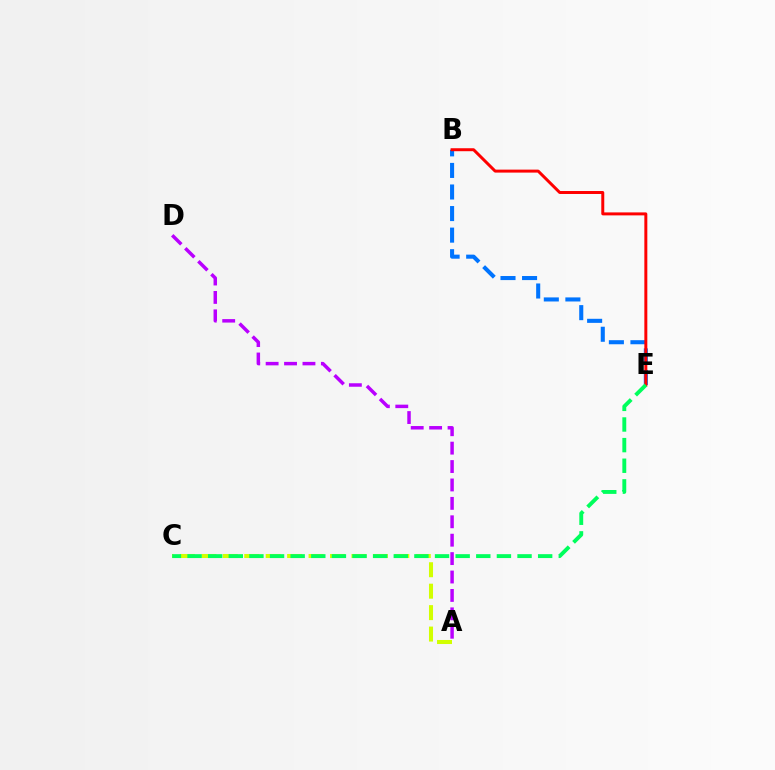{('A', 'D'): [{'color': '#b900ff', 'line_style': 'dashed', 'thickness': 2.5}], ('A', 'C'): [{'color': '#d1ff00', 'line_style': 'dashed', 'thickness': 2.91}], ('B', 'E'): [{'color': '#0074ff', 'line_style': 'dashed', 'thickness': 2.93}, {'color': '#ff0000', 'line_style': 'solid', 'thickness': 2.14}], ('C', 'E'): [{'color': '#00ff5c', 'line_style': 'dashed', 'thickness': 2.8}]}